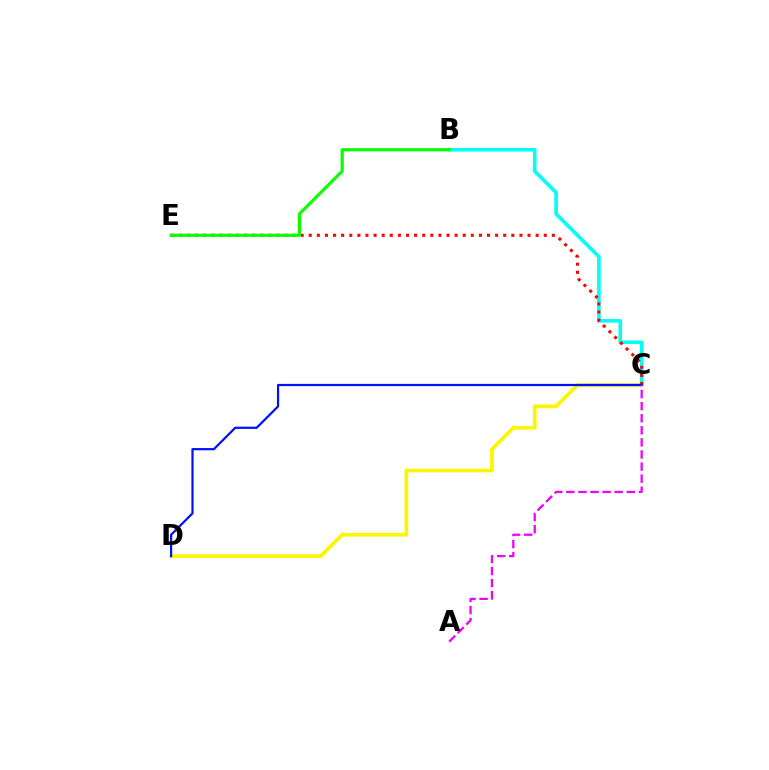{('B', 'C'): [{'color': '#00fff6', 'line_style': 'solid', 'thickness': 2.59}], ('C', 'D'): [{'color': '#fcf500', 'line_style': 'solid', 'thickness': 2.64}, {'color': '#0010ff', 'line_style': 'solid', 'thickness': 1.6}], ('C', 'E'): [{'color': '#ff0000', 'line_style': 'dotted', 'thickness': 2.2}], ('B', 'E'): [{'color': '#08ff00', 'line_style': 'solid', 'thickness': 2.27}], ('A', 'C'): [{'color': '#ee00ff', 'line_style': 'dashed', 'thickness': 1.64}]}